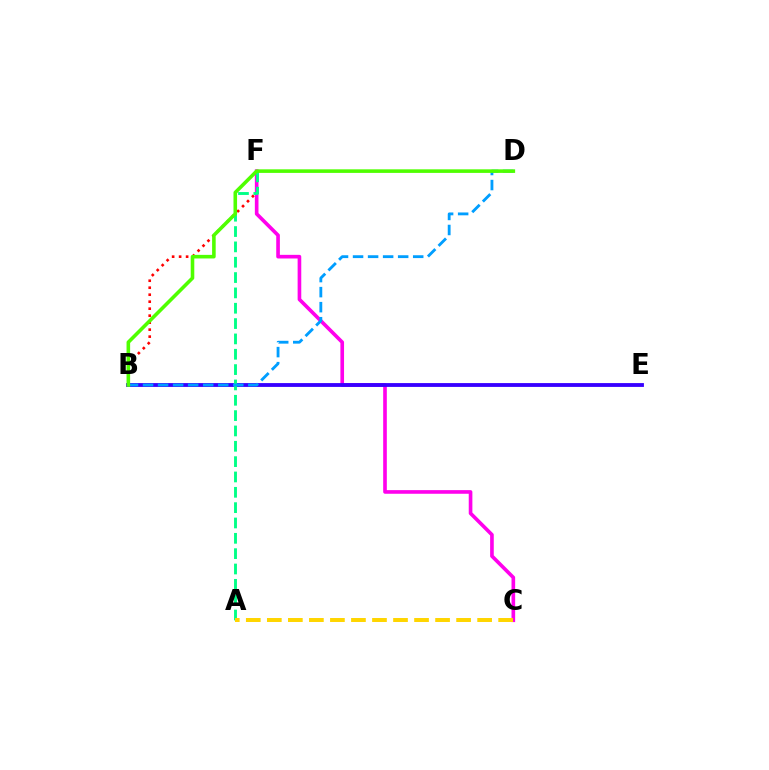{('B', 'F'): [{'color': '#ff0000', 'line_style': 'dotted', 'thickness': 1.9}], ('C', 'F'): [{'color': '#ff00ed', 'line_style': 'solid', 'thickness': 2.62}], ('B', 'E'): [{'color': '#3700ff', 'line_style': 'solid', 'thickness': 2.76}], ('A', 'F'): [{'color': '#00ff86', 'line_style': 'dashed', 'thickness': 2.08}], ('B', 'D'): [{'color': '#009eff', 'line_style': 'dashed', 'thickness': 2.04}, {'color': '#4fff00', 'line_style': 'solid', 'thickness': 2.58}], ('A', 'C'): [{'color': '#ffd500', 'line_style': 'dashed', 'thickness': 2.86}]}